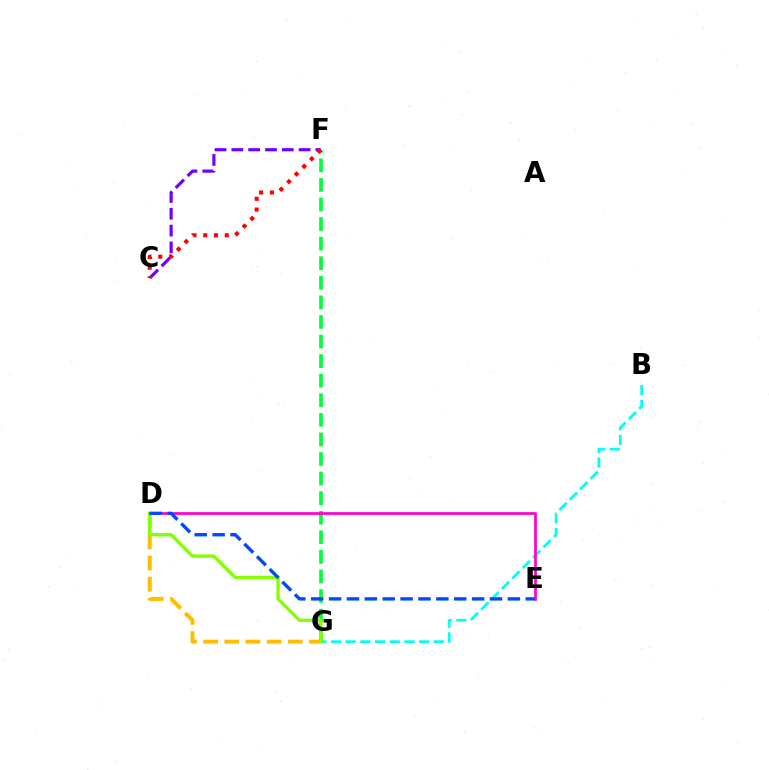{('D', 'G'): [{'color': '#ffbd00', 'line_style': 'dashed', 'thickness': 2.87}, {'color': '#84ff00', 'line_style': 'solid', 'thickness': 2.42}], ('B', 'G'): [{'color': '#00fff6', 'line_style': 'dashed', 'thickness': 1.99}], ('F', 'G'): [{'color': '#00ff39', 'line_style': 'dashed', 'thickness': 2.66}], ('C', 'F'): [{'color': '#7200ff', 'line_style': 'dashed', 'thickness': 2.28}, {'color': '#ff0000', 'line_style': 'dotted', 'thickness': 2.93}], ('D', 'E'): [{'color': '#ff00cf', 'line_style': 'solid', 'thickness': 1.96}, {'color': '#004bff', 'line_style': 'dashed', 'thickness': 2.43}]}